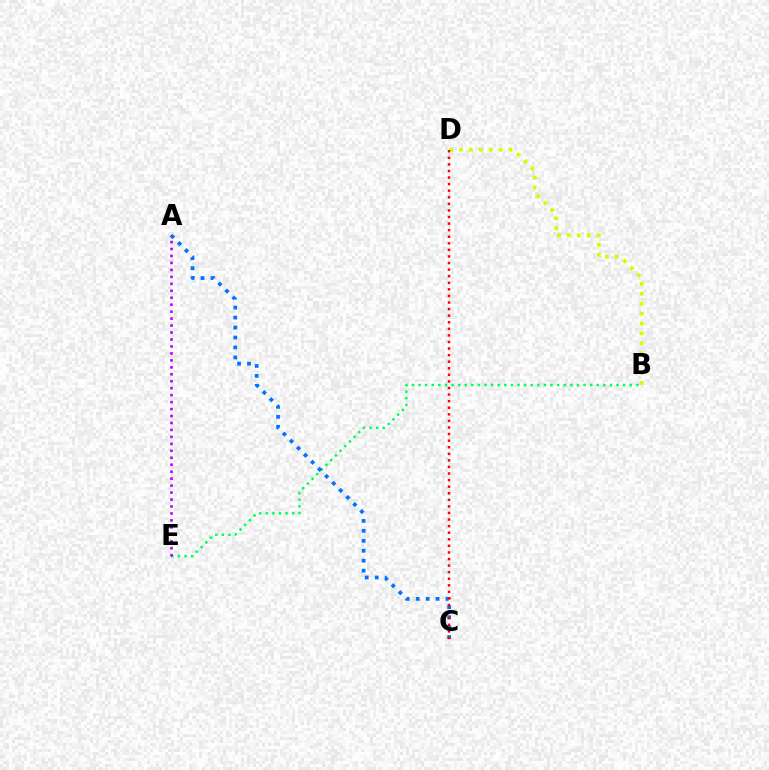{('B', 'E'): [{'color': '#00ff5c', 'line_style': 'dotted', 'thickness': 1.79}], ('B', 'D'): [{'color': '#d1ff00', 'line_style': 'dotted', 'thickness': 2.69}], ('A', 'C'): [{'color': '#0074ff', 'line_style': 'dotted', 'thickness': 2.71}], ('A', 'E'): [{'color': '#b900ff', 'line_style': 'dotted', 'thickness': 1.89}], ('C', 'D'): [{'color': '#ff0000', 'line_style': 'dotted', 'thickness': 1.79}]}